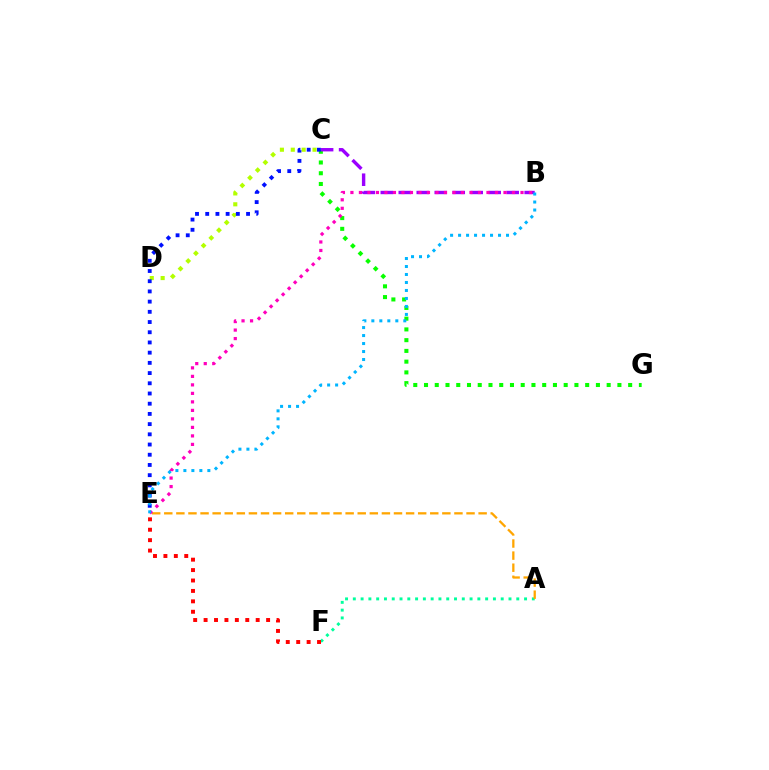{('A', 'F'): [{'color': '#00ff9d', 'line_style': 'dotted', 'thickness': 2.11}], ('A', 'E'): [{'color': '#ffa500', 'line_style': 'dashed', 'thickness': 1.64}], ('C', 'G'): [{'color': '#08ff00', 'line_style': 'dotted', 'thickness': 2.92}], ('B', 'C'): [{'color': '#9b00ff', 'line_style': 'dashed', 'thickness': 2.44}], ('B', 'E'): [{'color': '#ff00bd', 'line_style': 'dotted', 'thickness': 2.31}, {'color': '#00b5ff', 'line_style': 'dotted', 'thickness': 2.17}], ('C', 'D'): [{'color': '#b3ff00', 'line_style': 'dotted', 'thickness': 2.96}], ('E', 'F'): [{'color': '#ff0000', 'line_style': 'dotted', 'thickness': 2.83}], ('C', 'E'): [{'color': '#0010ff', 'line_style': 'dotted', 'thickness': 2.77}]}